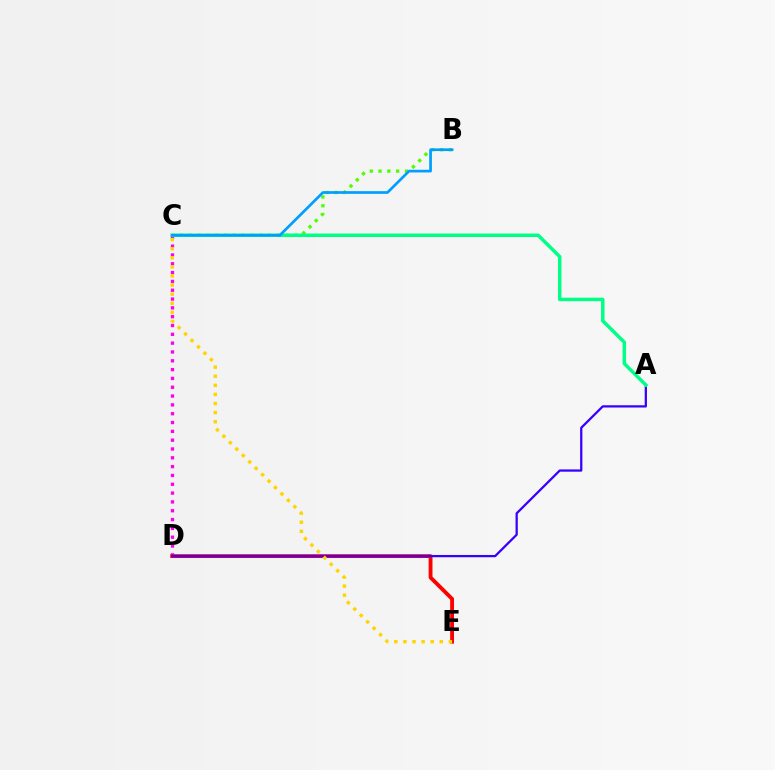{('B', 'C'): [{'color': '#4fff00', 'line_style': 'dotted', 'thickness': 2.39}, {'color': '#009eff', 'line_style': 'solid', 'thickness': 1.94}], ('C', 'D'): [{'color': '#ff00ed', 'line_style': 'dotted', 'thickness': 2.4}], ('D', 'E'): [{'color': '#ff0000', 'line_style': 'solid', 'thickness': 2.77}], ('A', 'D'): [{'color': '#3700ff', 'line_style': 'solid', 'thickness': 1.63}], ('C', 'E'): [{'color': '#ffd500', 'line_style': 'dotted', 'thickness': 2.47}], ('A', 'C'): [{'color': '#00ff86', 'line_style': 'solid', 'thickness': 2.5}]}